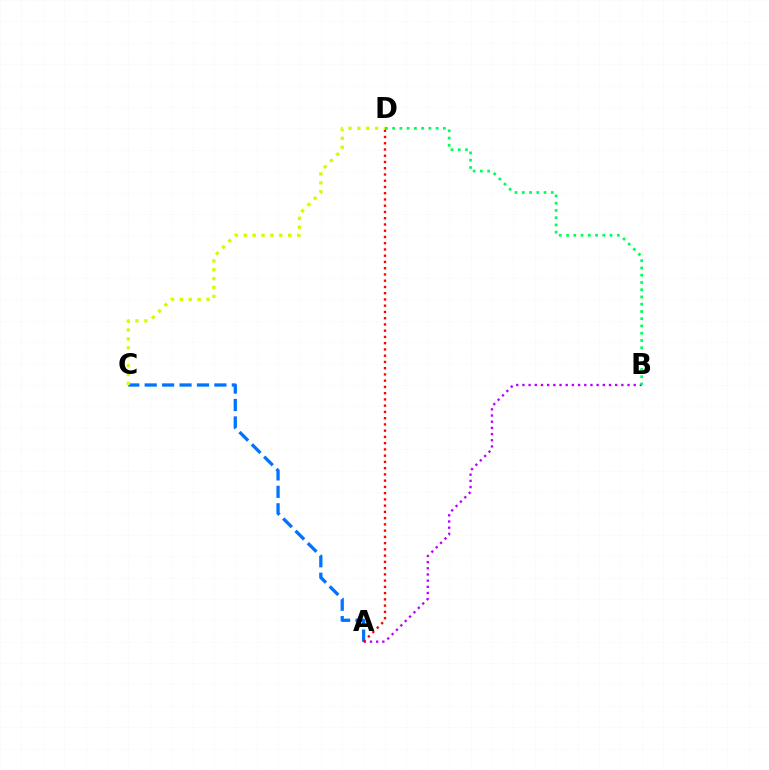{('A', 'C'): [{'color': '#0074ff', 'line_style': 'dashed', 'thickness': 2.37}], ('A', 'B'): [{'color': '#b900ff', 'line_style': 'dotted', 'thickness': 1.68}], ('B', 'D'): [{'color': '#00ff5c', 'line_style': 'dotted', 'thickness': 1.97}], ('A', 'D'): [{'color': '#ff0000', 'line_style': 'dotted', 'thickness': 1.7}], ('C', 'D'): [{'color': '#d1ff00', 'line_style': 'dotted', 'thickness': 2.41}]}